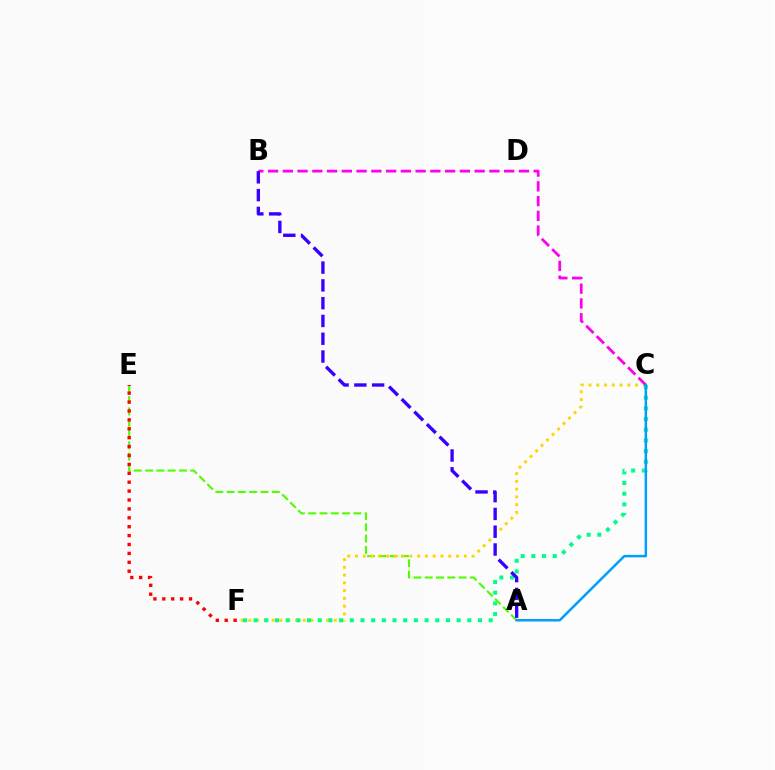{('A', 'E'): [{'color': '#4fff00', 'line_style': 'dashed', 'thickness': 1.53}], ('C', 'F'): [{'color': '#ffd500', 'line_style': 'dotted', 'thickness': 2.11}, {'color': '#00ff86', 'line_style': 'dotted', 'thickness': 2.9}], ('B', 'C'): [{'color': '#ff00ed', 'line_style': 'dashed', 'thickness': 2.0}], ('A', 'C'): [{'color': '#009eff', 'line_style': 'solid', 'thickness': 1.78}], ('A', 'B'): [{'color': '#3700ff', 'line_style': 'dashed', 'thickness': 2.42}], ('E', 'F'): [{'color': '#ff0000', 'line_style': 'dotted', 'thickness': 2.42}]}